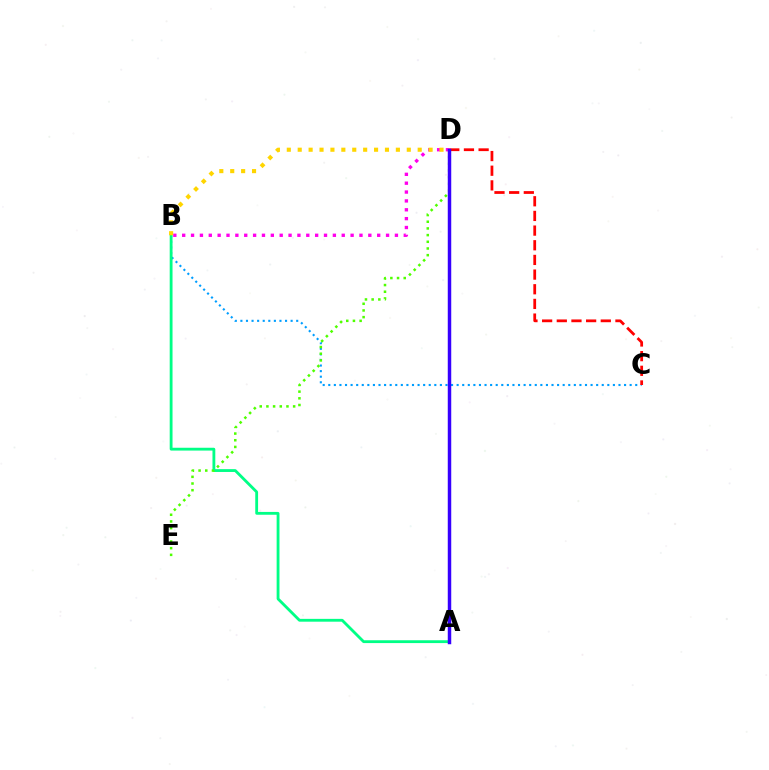{('B', 'C'): [{'color': '#009eff', 'line_style': 'dotted', 'thickness': 1.52}], ('B', 'D'): [{'color': '#ff00ed', 'line_style': 'dotted', 'thickness': 2.41}, {'color': '#ffd500', 'line_style': 'dotted', 'thickness': 2.96}], ('A', 'B'): [{'color': '#00ff86', 'line_style': 'solid', 'thickness': 2.04}], ('C', 'D'): [{'color': '#ff0000', 'line_style': 'dashed', 'thickness': 1.99}], ('D', 'E'): [{'color': '#4fff00', 'line_style': 'dotted', 'thickness': 1.82}], ('A', 'D'): [{'color': '#3700ff', 'line_style': 'solid', 'thickness': 2.5}]}